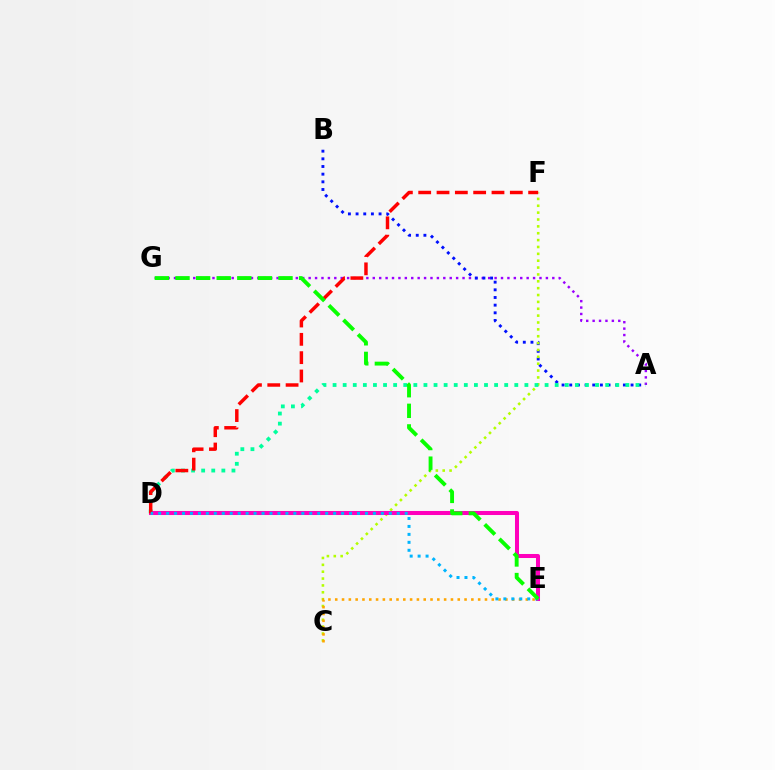{('A', 'G'): [{'color': '#9b00ff', 'line_style': 'dotted', 'thickness': 1.74}], ('A', 'B'): [{'color': '#0010ff', 'line_style': 'dotted', 'thickness': 2.08}], ('C', 'F'): [{'color': '#b3ff00', 'line_style': 'dotted', 'thickness': 1.87}], ('A', 'D'): [{'color': '#00ff9d', 'line_style': 'dotted', 'thickness': 2.74}], ('D', 'E'): [{'color': '#ff00bd', 'line_style': 'solid', 'thickness': 2.9}, {'color': '#00b5ff', 'line_style': 'dotted', 'thickness': 2.16}], ('C', 'E'): [{'color': '#ffa500', 'line_style': 'dotted', 'thickness': 1.85}], ('D', 'F'): [{'color': '#ff0000', 'line_style': 'dashed', 'thickness': 2.49}], ('E', 'G'): [{'color': '#08ff00', 'line_style': 'dashed', 'thickness': 2.8}]}